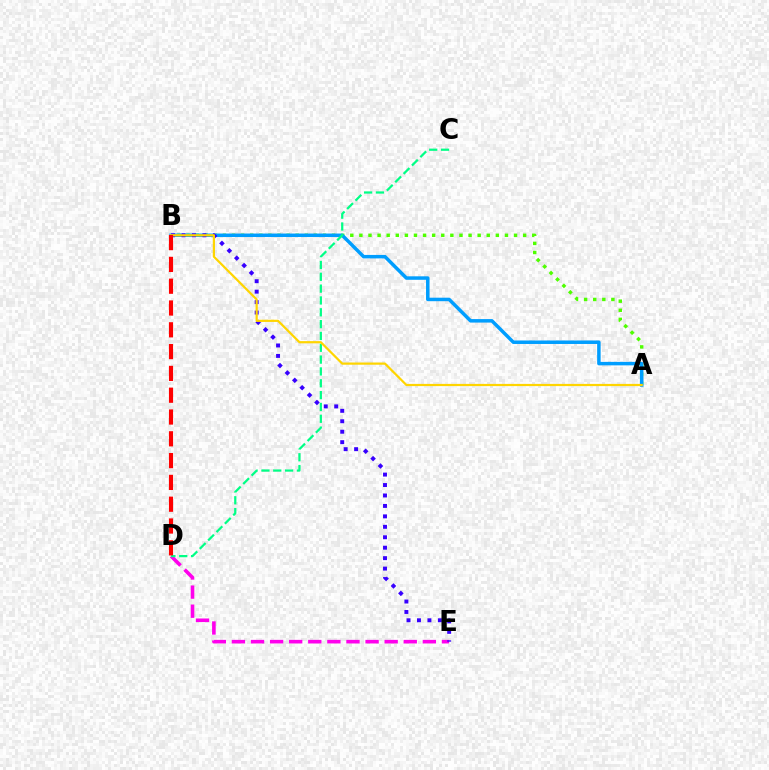{('D', 'E'): [{'color': '#ff00ed', 'line_style': 'dashed', 'thickness': 2.59}], ('A', 'B'): [{'color': '#4fff00', 'line_style': 'dotted', 'thickness': 2.47}, {'color': '#009eff', 'line_style': 'solid', 'thickness': 2.51}, {'color': '#ffd500', 'line_style': 'solid', 'thickness': 1.59}], ('B', 'E'): [{'color': '#3700ff', 'line_style': 'dotted', 'thickness': 2.84}], ('C', 'D'): [{'color': '#00ff86', 'line_style': 'dashed', 'thickness': 1.61}], ('B', 'D'): [{'color': '#ff0000', 'line_style': 'dashed', 'thickness': 2.96}]}